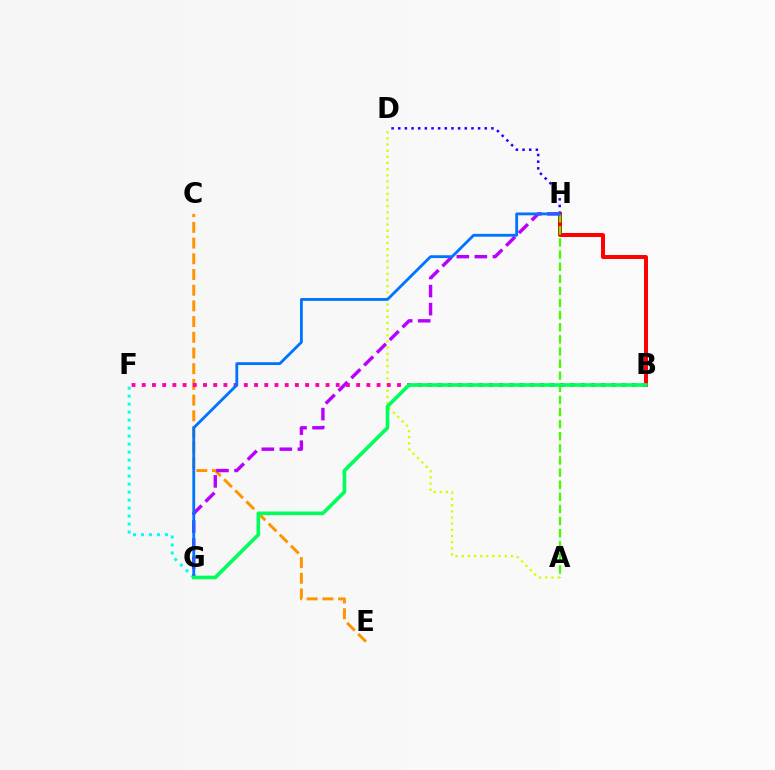{('B', 'H'): [{'color': '#ff0000', 'line_style': 'solid', 'thickness': 2.86}], ('C', 'E'): [{'color': '#ff9400', 'line_style': 'dashed', 'thickness': 2.13}], ('D', 'H'): [{'color': '#2500ff', 'line_style': 'dotted', 'thickness': 1.81}], ('F', 'G'): [{'color': '#00fff6', 'line_style': 'dotted', 'thickness': 2.17}], ('A', 'H'): [{'color': '#3dff00', 'line_style': 'dashed', 'thickness': 1.65}], ('A', 'D'): [{'color': '#d1ff00', 'line_style': 'dotted', 'thickness': 1.67}], ('B', 'F'): [{'color': '#ff00ac', 'line_style': 'dotted', 'thickness': 2.77}], ('G', 'H'): [{'color': '#b900ff', 'line_style': 'dashed', 'thickness': 2.45}, {'color': '#0074ff', 'line_style': 'solid', 'thickness': 2.04}], ('B', 'G'): [{'color': '#00ff5c', 'line_style': 'solid', 'thickness': 2.62}]}